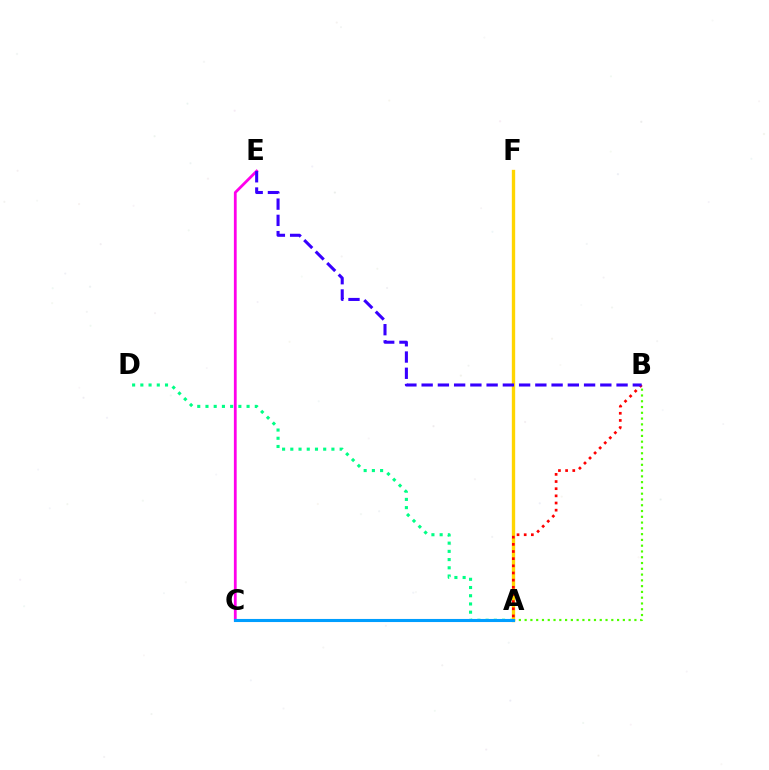{('A', 'D'): [{'color': '#00ff86', 'line_style': 'dotted', 'thickness': 2.23}], ('A', 'B'): [{'color': '#4fff00', 'line_style': 'dotted', 'thickness': 1.57}, {'color': '#ff0000', 'line_style': 'dotted', 'thickness': 1.94}], ('C', 'E'): [{'color': '#ff00ed', 'line_style': 'solid', 'thickness': 2.0}], ('A', 'F'): [{'color': '#ffd500', 'line_style': 'solid', 'thickness': 2.41}], ('B', 'E'): [{'color': '#3700ff', 'line_style': 'dashed', 'thickness': 2.21}], ('A', 'C'): [{'color': '#009eff', 'line_style': 'solid', 'thickness': 2.22}]}